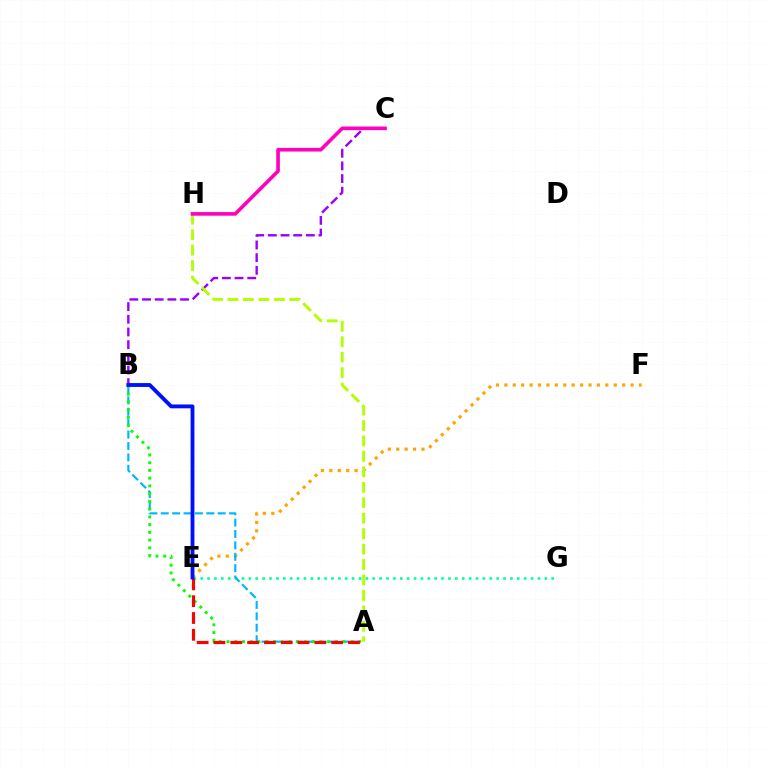{('E', 'F'): [{'color': '#ffa500', 'line_style': 'dotted', 'thickness': 2.29}], ('E', 'G'): [{'color': '#00ff9d', 'line_style': 'dotted', 'thickness': 1.87}], ('A', 'B'): [{'color': '#00b5ff', 'line_style': 'dashed', 'thickness': 1.55}, {'color': '#08ff00', 'line_style': 'dotted', 'thickness': 2.1}], ('B', 'C'): [{'color': '#9b00ff', 'line_style': 'dashed', 'thickness': 1.72}], ('A', 'H'): [{'color': '#b3ff00', 'line_style': 'dashed', 'thickness': 2.1}], ('A', 'E'): [{'color': '#ff0000', 'line_style': 'dashed', 'thickness': 2.28}], ('B', 'E'): [{'color': '#0010ff', 'line_style': 'solid', 'thickness': 2.77}], ('C', 'H'): [{'color': '#ff00bd', 'line_style': 'solid', 'thickness': 2.61}]}